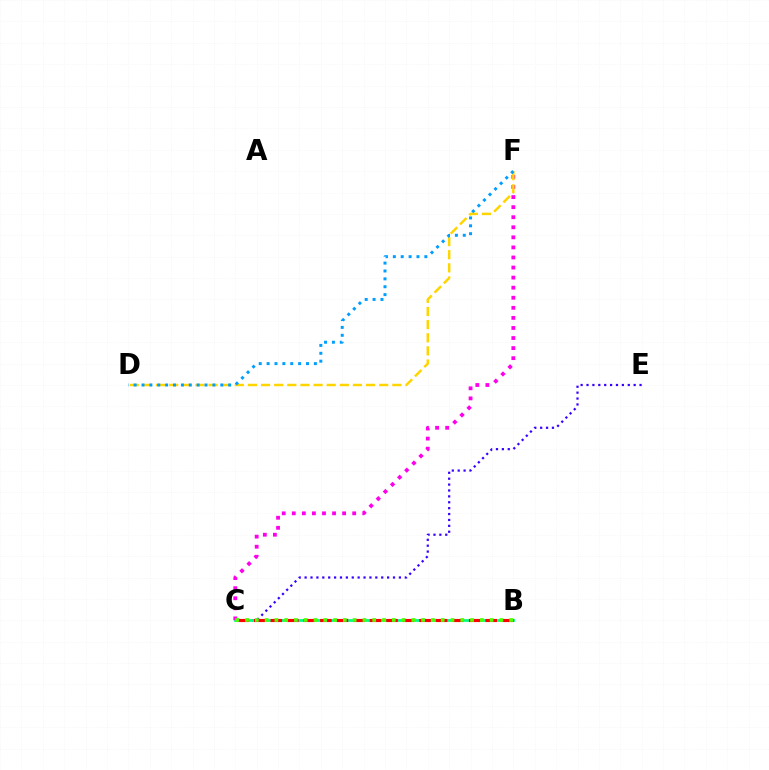{('C', 'E'): [{'color': '#3700ff', 'line_style': 'dotted', 'thickness': 1.6}], ('B', 'C'): [{'color': '#00ff86', 'line_style': 'solid', 'thickness': 1.99}, {'color': '#ff0000', 'line_style': 'dashed', 'thickness': 2.25}, {'color': '#4fff00', 'line_style': 'dotted', 'thickness': 2.66}], ('C', 'F'): [{'color': '#ff00ed', 'line_style': 'dotted', 'thickness': 2.74}], ('D', 'F'): [{'color': '#ffd500', 'line_style': 'dashed', 'thickness': 1.78}, {'color': '#009eff', 'line_style': 'dotted', 'thickness': 2.14}]}